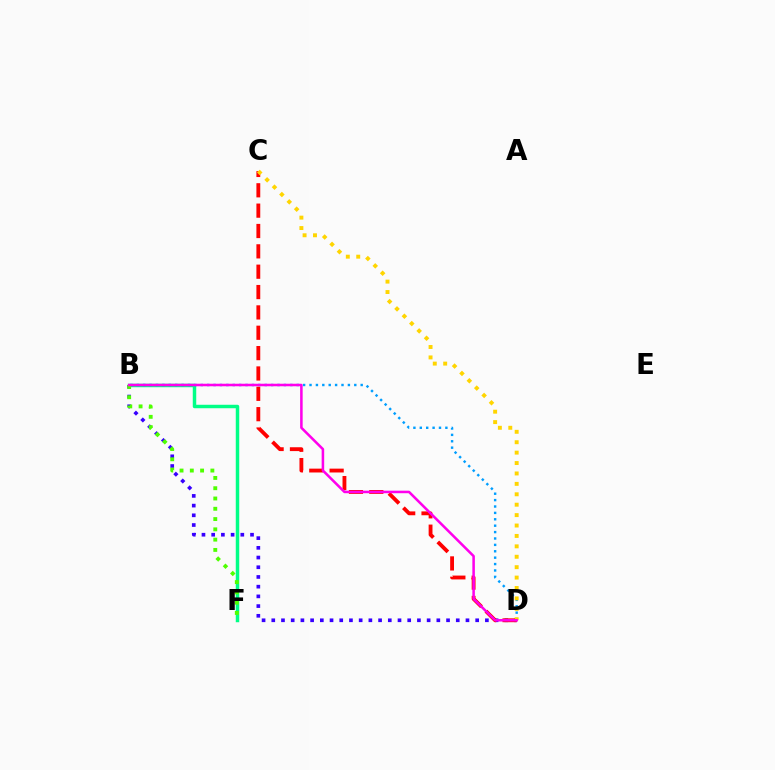{('B', 'F'): [{'color': '#00ff86', 'line_style': 'solid', 'thickness': 2.5}, {'color': '#4fff00', 'line_style': 'dotted', 'thickness': 2.79}], ('B', 'D'): [{'color': '#3700ff', 'line_style': 'dotted', 'thickness': 2.64}, {'color': '#009eff', 'line_style': 'dotted', 'thickness': 1.74}, {'color': '#ff00ed', 'line_style': 'solid', 'thickness': 1.83}], ('C', 'D'): [{'color': '#ff0000', 'line_style': 'dashed', 'thickness': 2.76}, {'color': '#ffd500', 'line_style': 'dotted', 'thickness': 2.83}]}